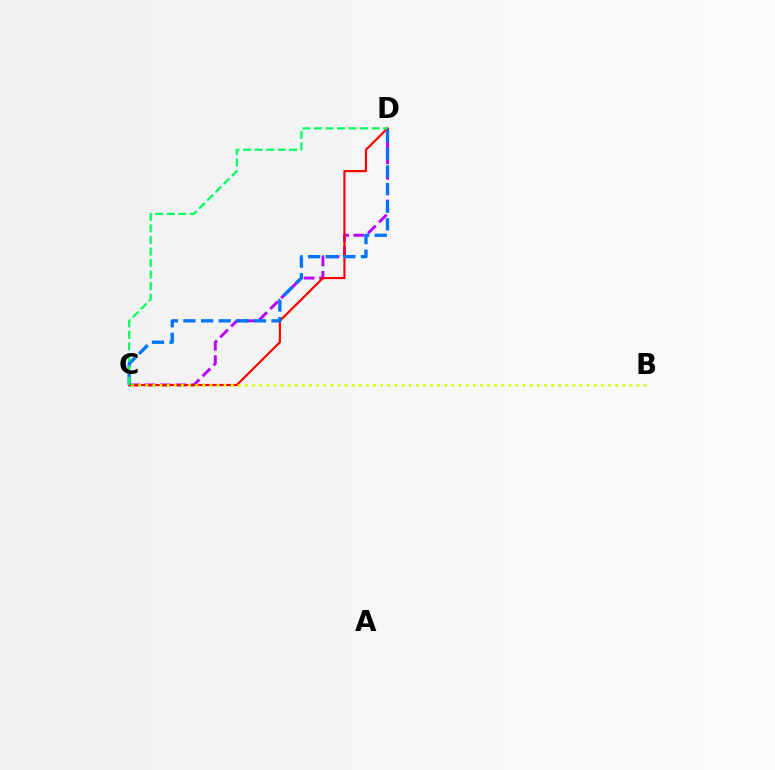{('C', 'D'): [{'color': '#b900ff', 'line_style': 'dashed', 'thickness': 2.09}, {'color': '#ff0000', 'line_style': 'solid', 'thickness': 1.55}, {'color': '#0074ff', 'line_style': 'dashed', 'thickness': 2.39}, {'color': '#00ff5c', 'line_style': 'dashed', 'thickness': 1.57}], ('B', 'C'): [{'color': '#d1ff00', 'line_style': 'dotted', 'thickness': 1.93}]}